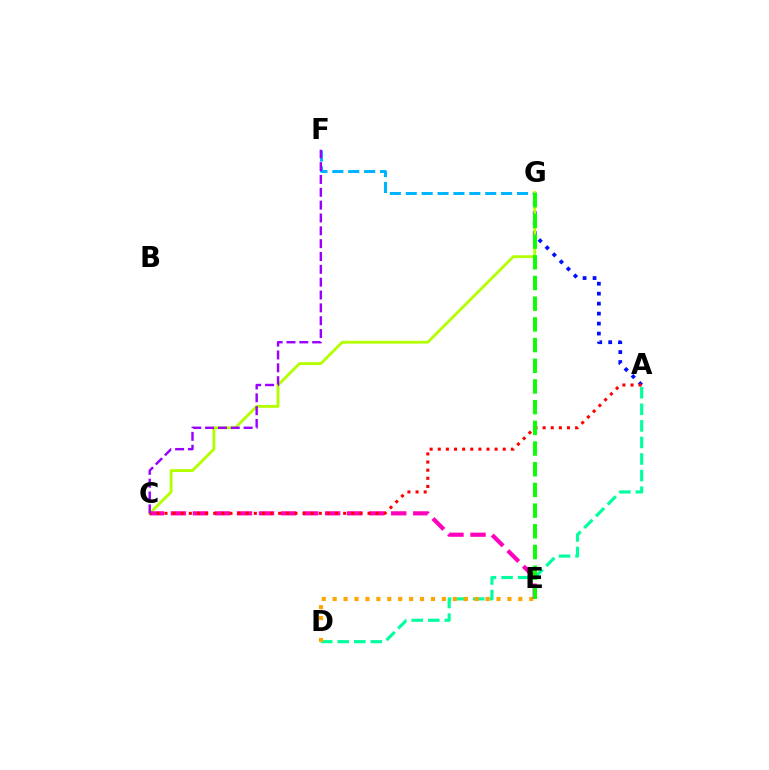{('A', 'G'): [{'color': '#0010ff', 'line_style': 'dotted', 'thickness': 2.71}], ('A', 'D'): [{'color': '#00ff9d', 'line_style': 'dashed', 'thickness': 2.25}], ('D', 'E'): [{'color': '#ffa500', 'line_style': 'dotted', 'thickness': 2.97}], ('F', 'G'): [{'color': '#00b5ff', 'line_style': 'dashed', 'thickness': 2.16}], ('C', 'G'): [{'color': '#b3ff00', 'line_style': 'solid', 'thickness': 2.04}], ('C', 'E'): [{'color': '#ff00bd', 'line_style': 'dashed', 'thickness': 2.99}], ('A', 'C'): [{'color': '#ff0000', 'line_style': 'dotted', 'thickness': 2.21}], ('C', 'F'): [{'color': '#9b00ff', 'line_style': 'dashed', 'thickness': 1.74}], ('E', 'G'): [{'color': '#08ff00', 'line_style': 'dashed', 'thickness': 2.81}]}